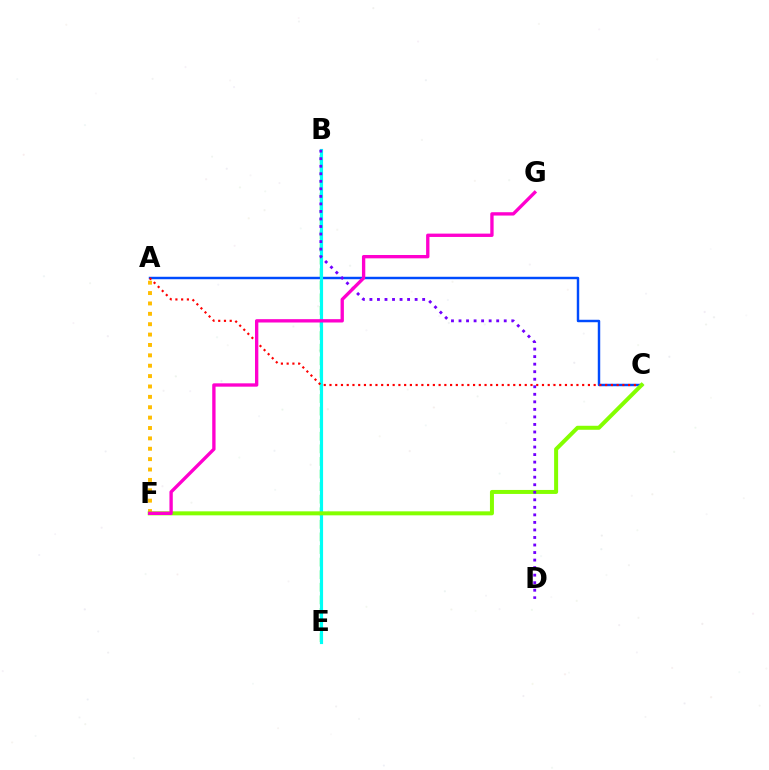{('A', 'F'): [{'color': '#ffbd00', 'line_style': 'dotted', 'thickness': 2.82}], ('B', 'E'): [{'color': '#00ff39', 'line_style': 'dashed', 'thickness': 1.71}, {'color': '#00fff6', 'line_style': 'solid', 'thickness': 2.27}], ('A', 'C'): [{'color': '#004bff', 'line_style': 'solid', 'thickness': 1.76}, {'color': '#ff0000', 'line_style': 'dotted', 'thickness': 1.56}], ('C', 'F'): [{'color': '#84ff00', 'line_style': 'solid', 'thickness': 2.88}], ('B', 'D'): [{'color': '#7200ff', 'line_style': 'dotted', 'thickness': 2.05}], ('F', 'G'): [{'color': '#ff00cf', 'line_style': 'solid', 'thickness': 2.4}]}